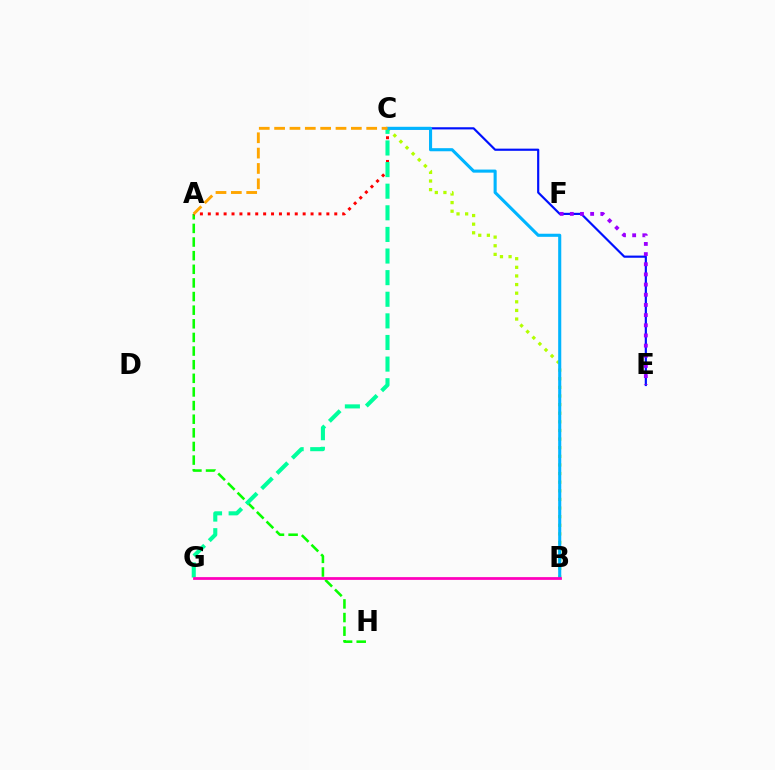{('C', 'E'): [{'color': '#0010ff', 'line_style': 'solid', 'thickness': 1.56}], ('B', 'C'): [{'color': '#b3ff00', 'line_style': 'dotted', 'thickness': 2.34}, {'color': '#00b5ff', 'line_style': 'solid', 'thickness': 2.22}], ('A', 'H'): [{'color': '#08ff00', 'line_style': 'dashed', 'thickness': 1.85}], ('A', 'C'): [{'color': '#ff0000', 'line_style': 'dotted', 'thickness': 2.15}, {'color': '#ffa500', 'line_style': 'dashed', 'thickness': 2.09}], ('E', 'F'): [{'color': '#9b00ff', 'line_style': 'dotted', 'thickness': 2.76}], ('C', 'G'): [{'color': '#00ff9d', 'line_style': 'dashed', 'thickness': 2.94}], ('B', 'G'): [{'color': '#ff00bd', 'line_style': 'solid', 'thickness': 1.99}]}